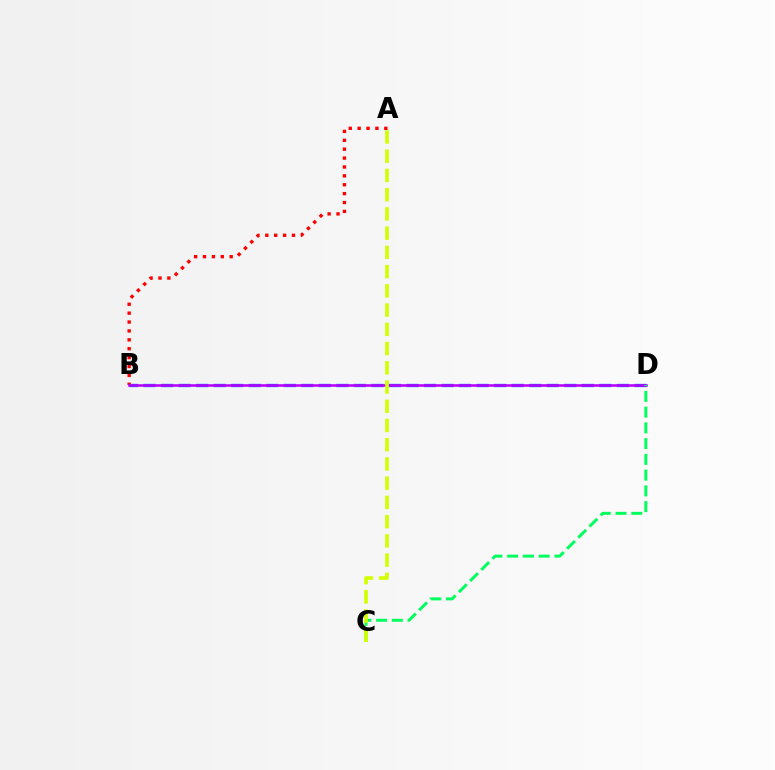{('A', 'B'): [{'color': '#ff0000', 'line_style': 'dotted', 'thickness': 2.42}], ('B', 'D'): [{'color': '#0074ff', 'line_style': 'dashed', 'thickness': 2.38}, {'color': '#b900ff', 'line_style': 'solid', 'thickness': 1.84}], ('C', 'D'): [{'color': '#00ff5c', 'line_style': 'dashed', 'thickness': 2.14}], ('A', 'C'): [{'color': '#d1ff00', 'line_style': 'dashed', 'thickness': 2.61}]}